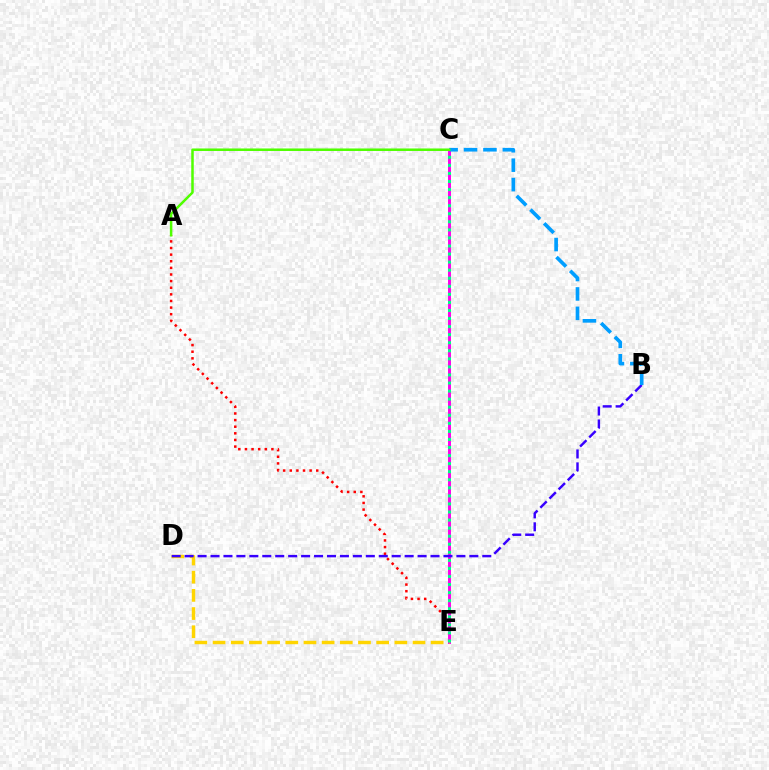{('A', 'E'): [{'color': '#ff0000', 'line_style': 'dotted', 'thickness': 1.8}], ('C', 'E'): [{'color': '#ff00ed', 'line_style': 'solid', 'thickness': 2.13}, {'color': '#00ff86', 'line_style': 'dotted', 'thickness': 2.19}], ('D', 'E'): [{'color': '#ffd500', 'line_style': 'dashed', 'thickness': 2.47}], ('B', 'D'): [{'color': '#3700ff', 'line_style': 'dashed', 'thickness': 1.76}], ('B', 'C'): [{'color': '#009eff', 'line_style': 'dashed', 'thickness': 2.64}], ('A', 'C'): [{'color': '#4fff00', 'line_style': 'solid', 'thickness': 1.81}]}